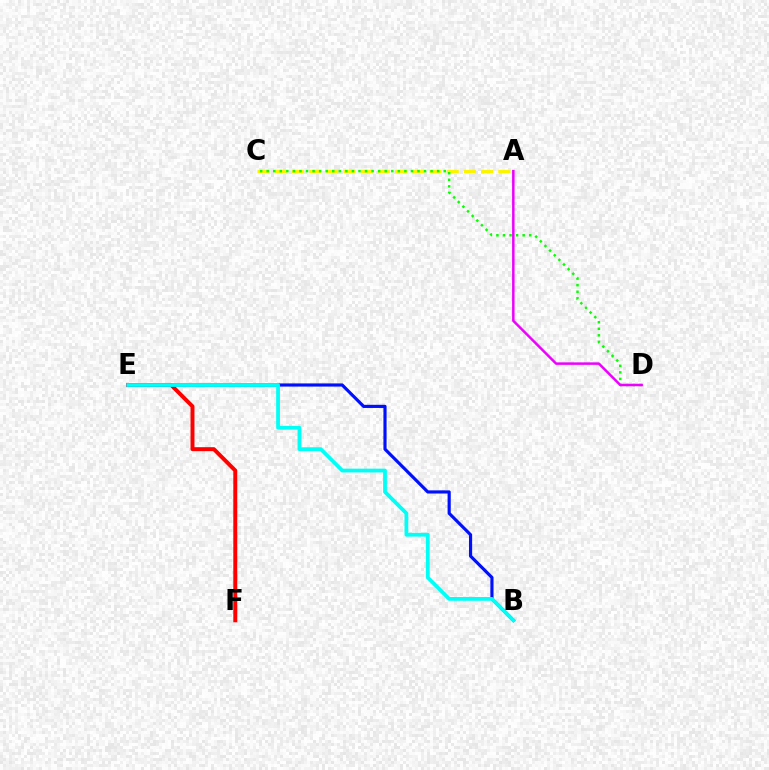{('A', 'C'): [{'color': '#fcf500', 'line_style': 'dashed', 'thickness': 2.34}], ('E', 'F'): [{'color': '#ff0000', 'line_style': 'solid', 'thickness': 2.85}], ('C', 'D'): [{'color': '#08ff00', 'line_style': 'dotted', 'thickness': 1.78}], ('B', 'E'): [{'color': '#0010ff', 'line_style': 'solid', 'thickness': 2.28}, {'color': '#00fff6', 'line_style': 'solid', 'thickness': 2.72}], ('A', 'D'): [{'color': '#ee00ff', 'line_style': 'solid', 'thickness': 1.8}]}